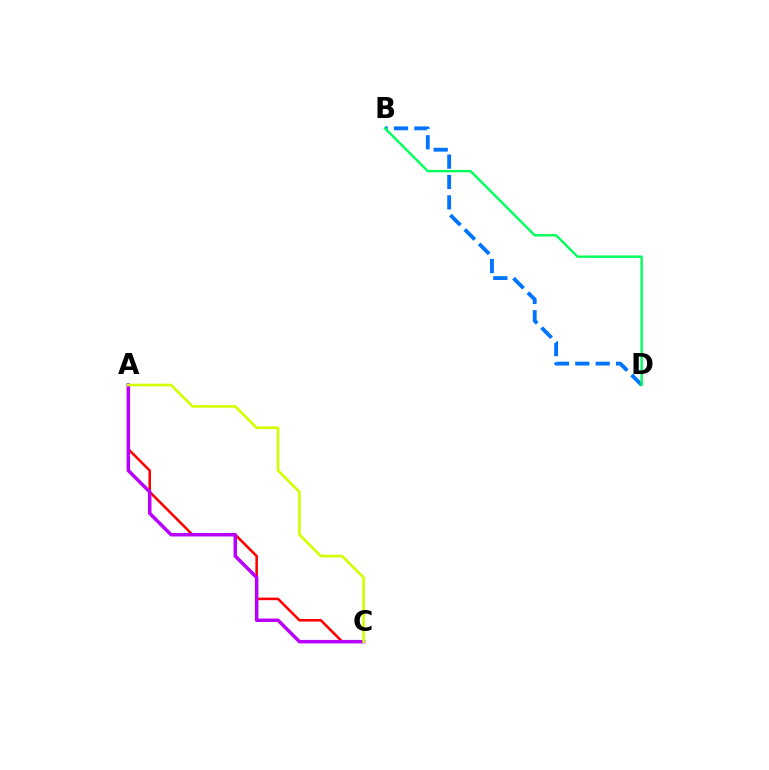{('B', 'D'): [{'color': '#0074ff', 'line_style': 'dashed', 'thickness': 2.77}, {'color': '#00ff5c', 'line_style': 'solid', 'thickness': 1.72}], ('A', 'C'): [{'color': '#ff0000', 'line_style': 'solid', 'thickness': 1.84}, {'color': '#b900ff', 'line_style': 'solid', 'thickness': 2.51}, {'color': '#d1ff00', 'line_style': 'solid', 'thickness': 1.91}]}